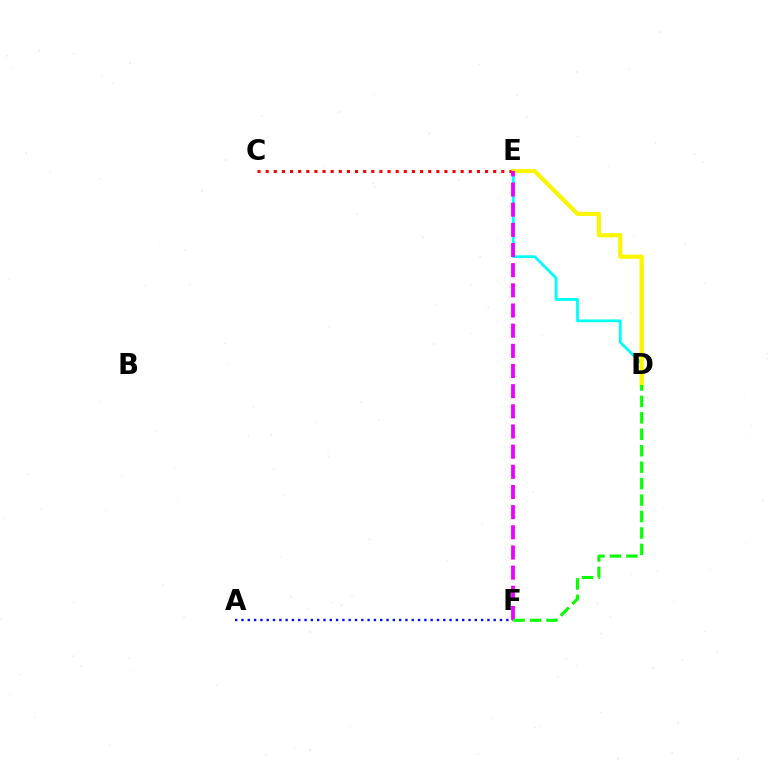{('C', 'E'): [{'color': '#ff0000', 'line_style': 'dotted', 'thickness': 2.21}], ('D', 'E'): [{'color': '#00fff6', 'line_style': 'solid', 'thickness': 2.0}, {'color': '#fcf500', 'line_style': 'solid', 'thickness': 2.99}], ('A', 'F'): [{'color': '#0010ff', 'line_style': 'dotted', 'thickness': 1.71}], ('E', 'F'): [{'color': '#ee00ff', 'line_style': 'dashed', 'thickness': 2.74}], ('D', 'F'): [{'color': '#08ff00', 'line_style': 'dashed', 'thickness': 2.23}]}